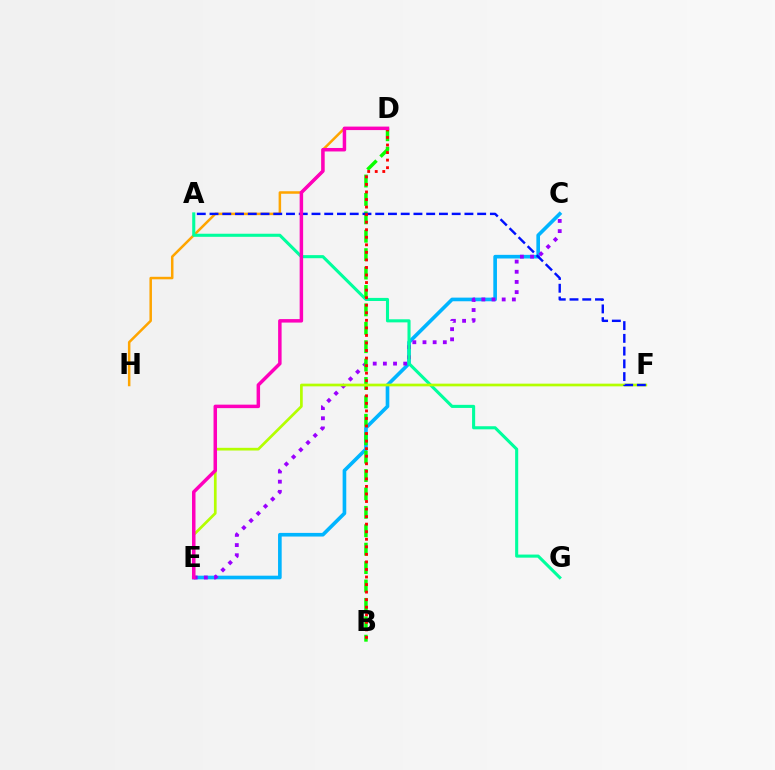{('C', 'E'): [{'color': '#00b5ff', 'line_style': 'solid', 'thickness': 2.62}, {'color': '#9b00ff', 'line_style': 'dotted', 'thickness': 2.76}], ('D', 'H'): [{'color': '#ffa500', 'line_style': 'solid', 'thickness': 1.81}], ('A', 'G'): [{'color': '#00ff9d', 'line_style': 'solid', 'thickness': 2.22}], ('B', 'D'): [{'color': '#08ff00', 'line_style': 'dashed', 'thickness': 2.5}, {'color': '#ff0000', 'line_style': 'dotted', 'thickness': 2.05}], ('E', 'F'): [{'color': '#b3ff00', 'line_style': 'solid', 'thickness': 1.94}], ('A', 'F'): [{'color': '#0010ff', 'line_style': 'dashed', 'thickness': 1.73}], ('D', 'E'): [{'color': '#ff00bd', 'line_style': 'solid', 'thickness': 2.51}]}